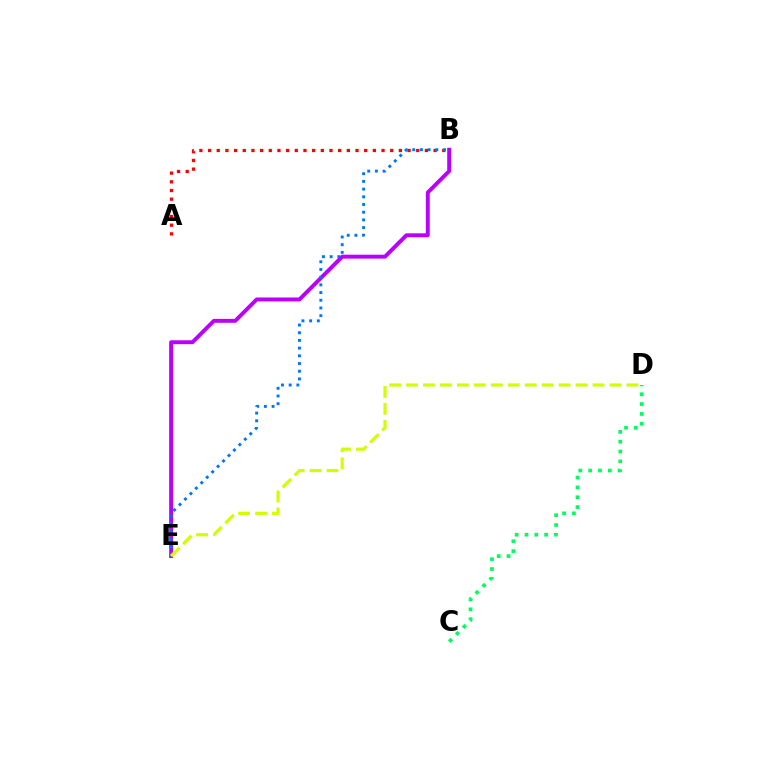{('B', 'E'): [{'color': '#b900ff', 'line_style': 'solid', 'thickness': 2.82}, {'color': '#0074ff', 'line_style': 'dotted', 'thickness': 2.09}], ('A', 'B'): [{'color': '#ff0000', 'line_style': 'dotted', 'thickness': 2.36}], ('C', 'D'): [{'color': '#00ff5c', 'line_style': 'dotted', 'thickness': 2.67}], ('D', 'E'): [{'color': '#d1ff00', 'line_style': 'dashed', 'thickness': 2.3}]}